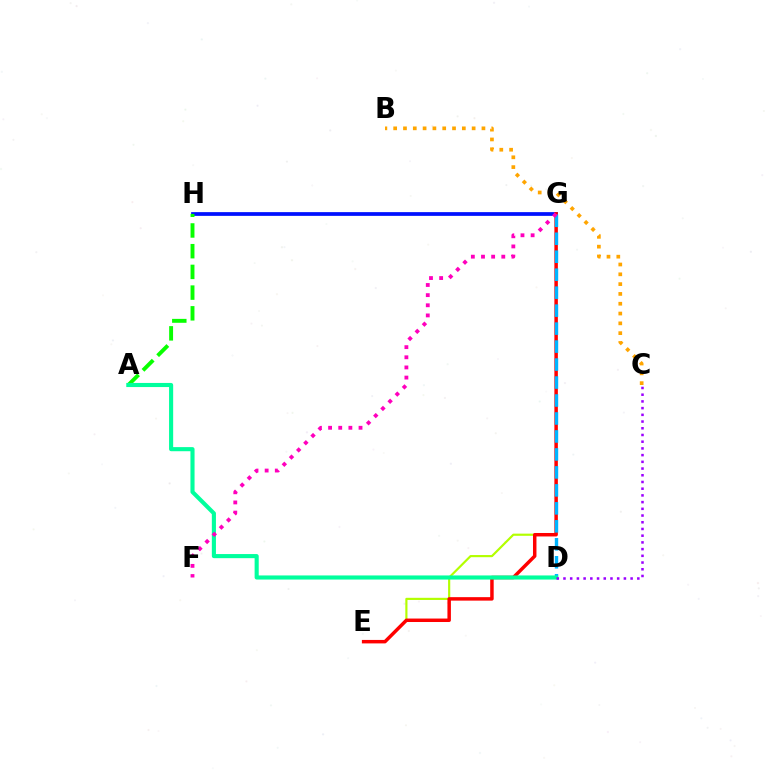{('E', 'G'): [{'color': '#b3ff00', 'line_style': 'solid', 'thickness': 1.56}, {'color': '#ff0000', 'line_style': 'solid', 'thickness': 2.5}], ('G', 'H'): [{'color': '#0010ff', 'line_style': 'solid', 'thickness': 2.69}], ('A', 'H'): [{'color': '#08ff00', 'line_style': 'dashed', 'thickness': 2.81}], ('D', 'G'): [{'color': '#00b5ff', 'line_style': 'dashed', 'thickness': 2.44}], ('B', 'C'): [{'color': '#ffa500', 'line_style': 'dotted', 'thickness': 2.66}], ('A', 'D'): [{'color': '#00ff9d', 'line_style': 'solid', 'thickness': 2.96}], ('C', 'D'): [{'color': '#9b00ff', 'line_style': 'dotted', 'thickness': 1.82}], ('F', 'G'): [{'color': '#ff00bd', 'line_style': 'dotted', 'thickness': 2.76}]}